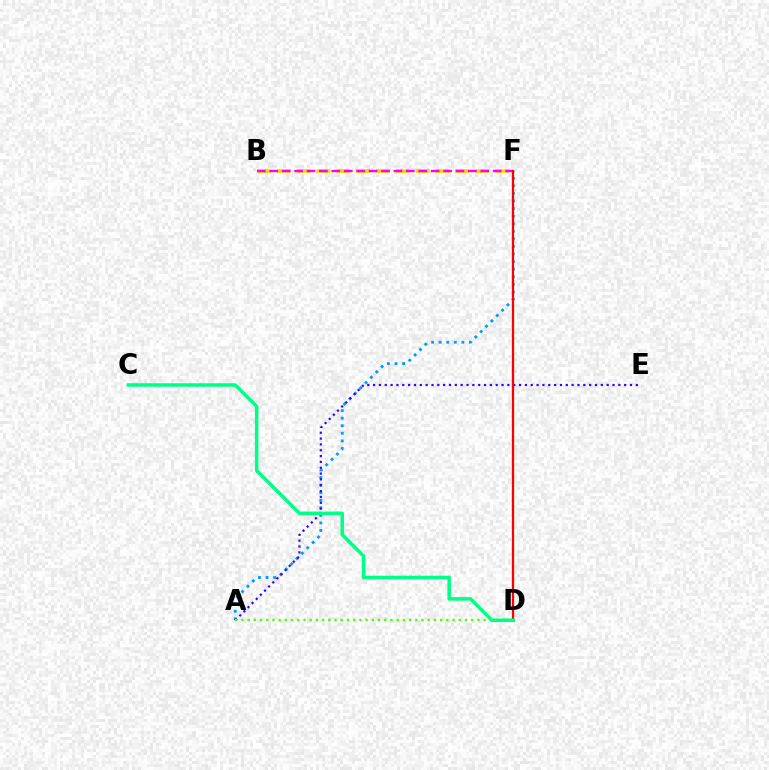{('A', 'F'): [{'color': '#009eff', 'line_style': 'dotted', 'thickness': 2.06}], ('B', 'F'): [{'color': '#ffd500', 'line_style': 'dashed', 'thickness': 2.7}, {'color': '#ff00ed', 'line_style': 'dashed', 'thickness': 1.69}], ('A', 'E'): [{'color': '#3700ff', 'line_style': 'dotted', 'thickness': 1.59}], ('A', 'D'): [{'color': '#4fff00', 'line_style': 'dotted', 'thickness': 1.69}], ('D', 'F'): [{'color': '#ff0000', 'line_style': 'solid', 'thickness': 1.63}], ('C', 'D'): [{'color': '#00ff86', 'line_style': 'solid', 'thickness': 2.53}]}